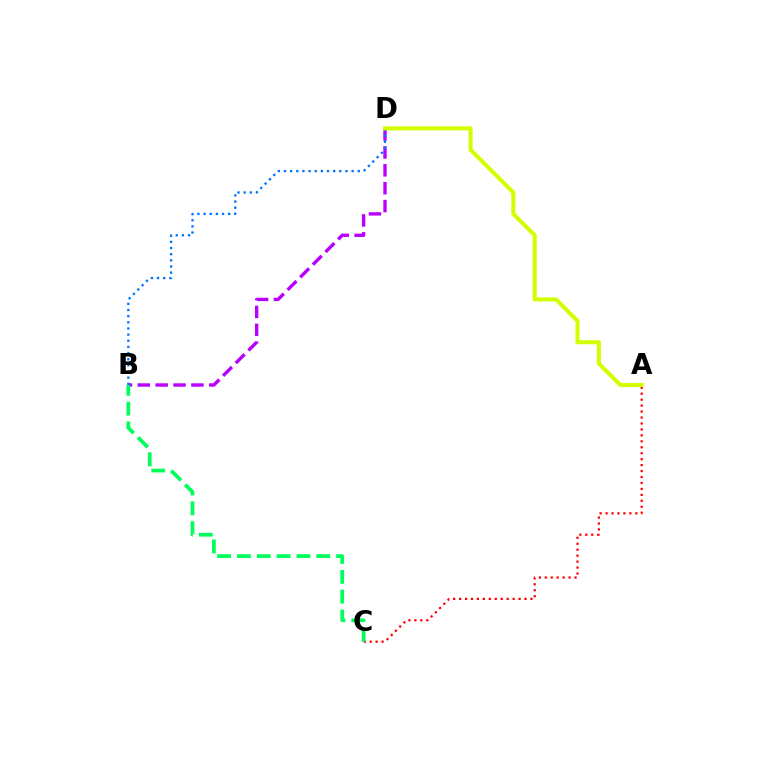{('A', 'C'): [{'color': '#ff0000', 'line_style': 'dotted', 'thickness': 1.62}], ('B', 'D'): [{'color': '#b900ff', 'line_style': 'dashed', 'thickness': 2.43}, {'color': '#0074ff', 'line_style': 'dotted', 'thickness': 1.67}], ('A', 'D'): [{'color': '#d1ff00', 'line_style': 'solid', 'thickness': 2.91}], ('B', 'C'): [{'color': '#00ff5c', 'line_style': 'dashed', 'thickness': 2.69}]}